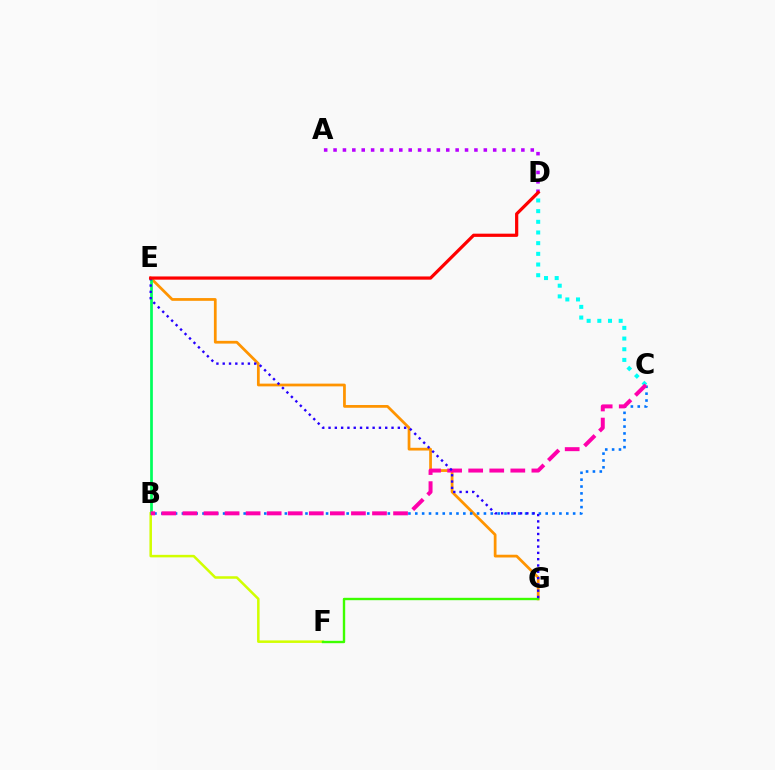{('B', 'F'): [{'color': '#d1ff00', 'line_style': 'solid', 'thickness': 1.82}], ('E', 'G'): [{'color': '#ff9400', 'line_style': 'solid', 'thickness': 1.98}, {'color': '#2500ff', 'line_style': 'dotted', 'thickness': 1.71}], ('B', 'E'): [{'color': '#00ff5c', 'line_style': 'solid', 'thickness': 1.97}], ('C', 'D'): [{'color': '#00fff6', 'line_style': 'dotted', 'thickness': 2.9}], ('F', 'G'): [{'color': '#3dff00', 'line_style': 'solid', 'thickness': 1.71}], ('B', 'C'): [{'color': '#0074ff', 'line_style': 'dotted', 'thickness': 1.86}, {'color': '#ff00ac', 'line_style': 'dashed', 'thickness': 2.86}], ('A', 'D'): [{'color': '#b900ff', 'line_style': 'dotted', 'thickness': 2.55}], ('D', 'E'): [{'color': '#ff0000', 'line_style': 'solid', 'thickness': 2.32}]}